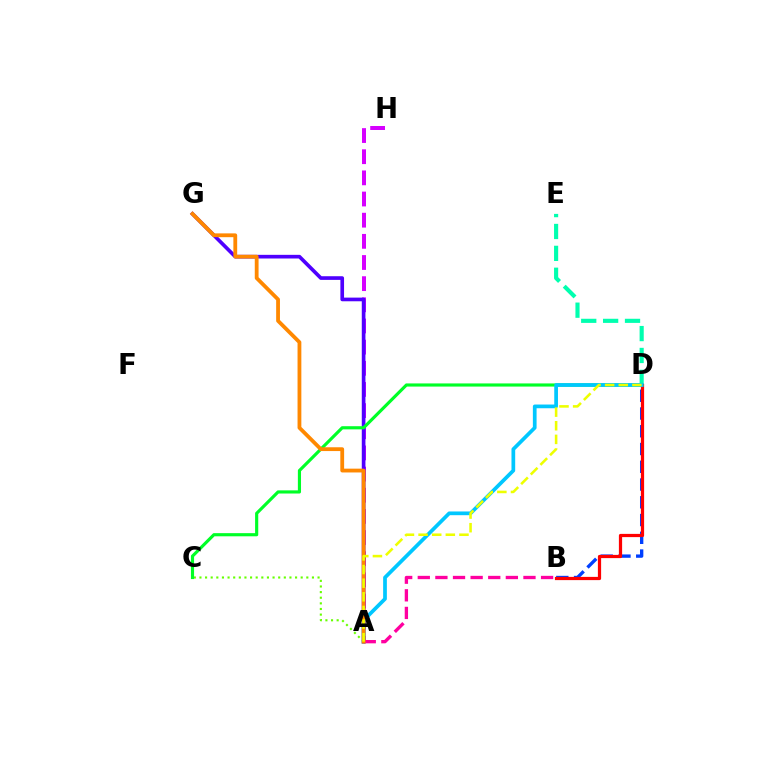{('B', 'D'): [{'color': '#003fff', 'line_style': 'dashed', 'thickness': 2.41}, {'color': '#ff0000', 'line_style': 'solid', 'thickness': 2.33}], ('D', 'E'): [{'color': '#00ffaf', 'line_style': 'dashed', 'thickness': 2.97}], ('A', 'C'): [{'color': '#66ff00', 'line_style': 'dotted', 'thickness': 1.53}], ('A', 'H'): [{'color': '#d600ff', 'line_style': 'dashed', 'thickness': 2.87}], ('A', 'G'): [{'color': '#4f00ff', 'line_style': 'solid', 'thickness': 2.64}, {'color': '#ff8800', 'line_style': 'solid', 'thickness': 2.74}], ('C', 'D'): [{'color': '#00ff27', 'line_style': 'solid', 'thickness': 2.27}], ('A', 'D'): [{'color': '#00c7ff', 'line_style': 'solid', 'thickness': 2.68}, {'color': '#eeff00', 'line_style': 'dashed', 'thickness': 1.85}], ('A', 'B'): [{'color': '#ff00a0', 'line_style': 'dashed', 'thickness': 2.39}]}